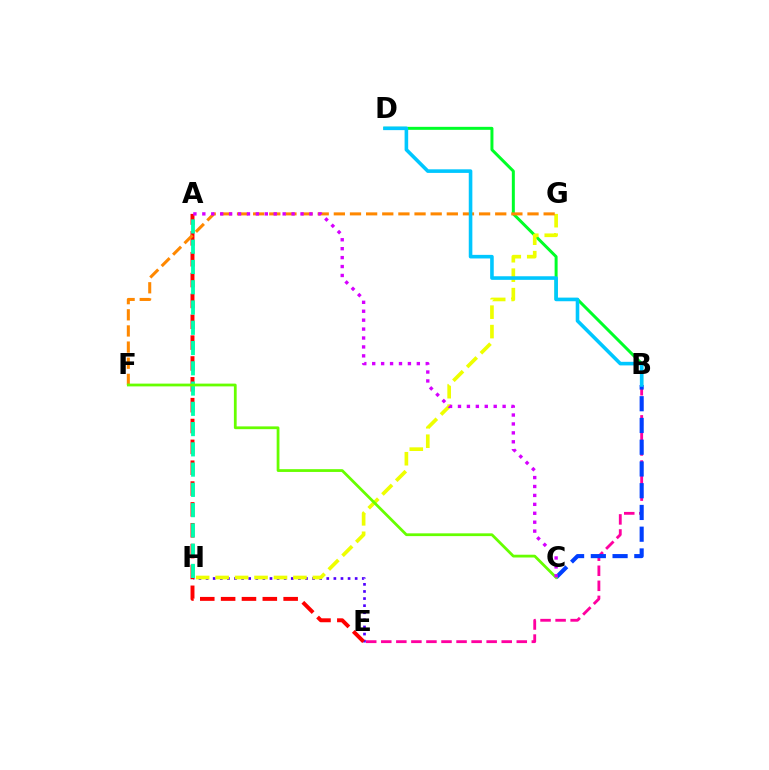{('B', 'E'): [{'color': '#ff00a0', 'line_style': 'dashed', 'thickness': 2.05}], ('E', 'H'): [{'color': '#4f00ff', 'line_style': 'dotted', 'thickness': 1.93}], ('B', 'D'): [{'color': '#00ff27', 'line_style': 'solid', 'thickness': 2.15}, {'color': '#00c7ff', 'line_style': 'solid', 'thickness': 2.59}], ('A', 'E'): [{'color': '#ff0000', 'line_style': 'dashed', 'thickness': 2.83}], ('G', 'H'): [{'color': '#eeff00', 'line_style': 'dashed', 'thickness': 2.64}], ('B', 'C'): [{'color': '#003fff', 'line_style': 'dashed', 'thickness': 2.95}], ('F', 'G'): [{'color': '#ff8800', 'line_style': 'dashed', 'thickness': 2.19}], ('A', 'H'): [{'color': '#00ffaf', 'line_style': 'dashed', 'thickness': 2.75}], ('C', 'F'): [{'color': '#66ff00', 'line_style': 'solid', 'thickness': 2.0}], ('A', 'C'): [{'color': '#d600ff', 'line_style': 'dotted', 'thickness': 2.43}]}